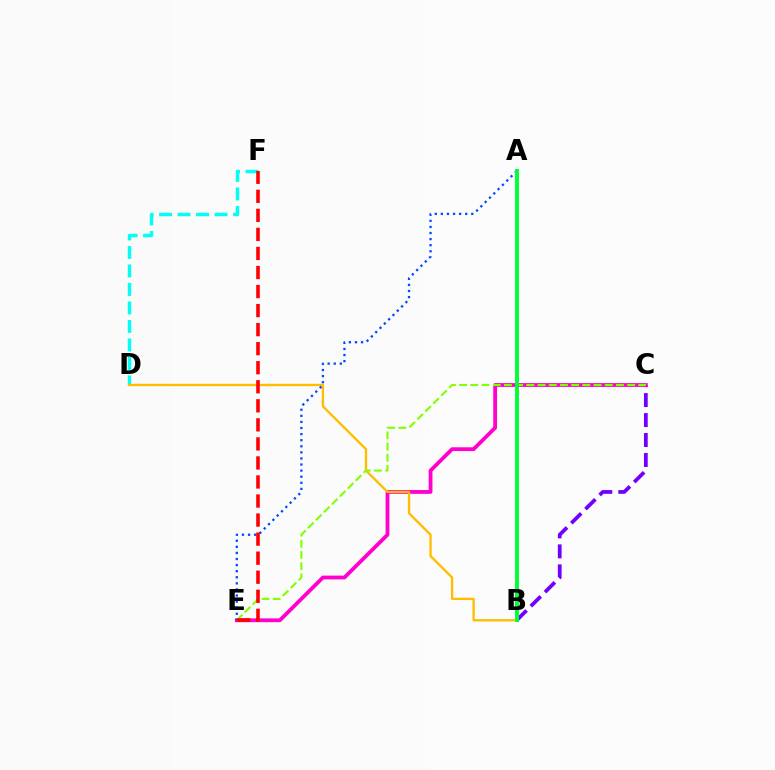{('B', 'C'): [{'color': '#7200ff', 'line_style': 'dashed', 'thickness': 2.71}], ('C', 'E'): [{'color': '#ff00cf', 'line_style': 'solid', 'thickness': 2.73}, {'color': '#84ff00', 'line_style': 'dashed', 'thickness': 1.52}], ('D', 'F'): [{'color': '#00fff6', 'line_style': 'dashed', 'thickness': 2.51}], ('B', 'D'): [{'color': '#ffbd00', 'line_style': 'solid', 'thickness': 1.68}], ('A', 'E'): [{'color': '#004bff', 'line_style': 'dotted', 'thickness': 1.65}], ('A', 'B'): [{'color': '#00ff39', 'line_style': 'solid', 'thickness': 2.82}], ('E', 'F'): [{'color': '#ff0000', 'line_style': 'dashed', 'thickness': 2.59}]}